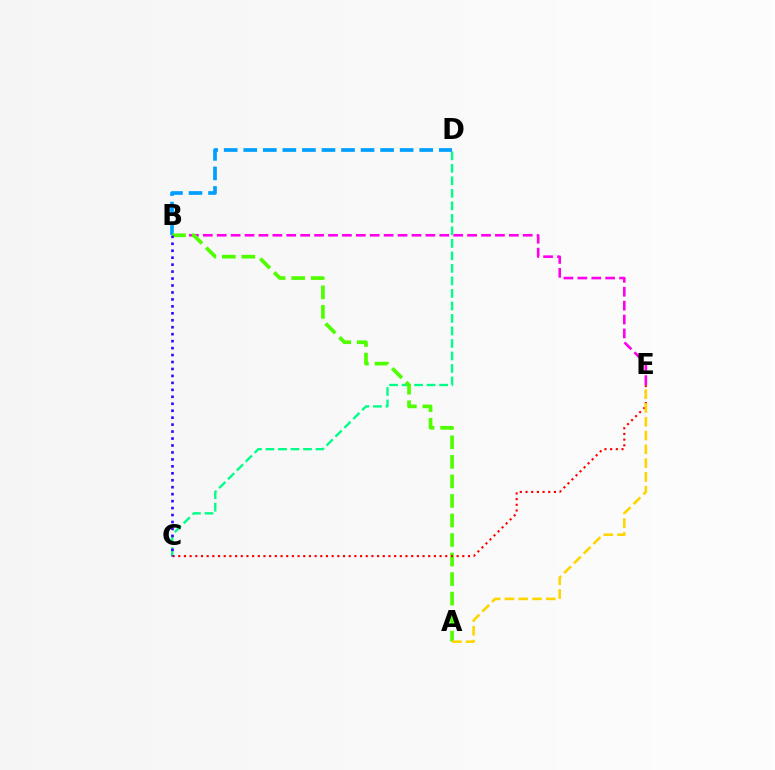{('C', 'D'): [{'color': '#00ff86', 'line_style': 'dashed', 'thickness': 1.7}], ('B', 'E'): [{'color': '#ff00ed', 'line_style': 'dashed', 'thickness': 1.89}], ('B', 'D'): [{'color': '#009eff', 'line_style': 'dashed', 'thickness': 2.66}], ('A', 'B'): [{'color': '#4fff00', 'line_style': 'dashed', 'thickness': 2.65}], ('C', 'E'): [{'color': '#ff0000', 'line_style': 'dotted', 'thickness': 1.54}], ('A', 'E'): [{'color': '#ffd500', 'line_style': 'dashed', 'thickness': 1.87}], ('B', 'C'): [{'color': '#3700ff', 'line_style': 'dotted', 'thickness': 1.89}]}